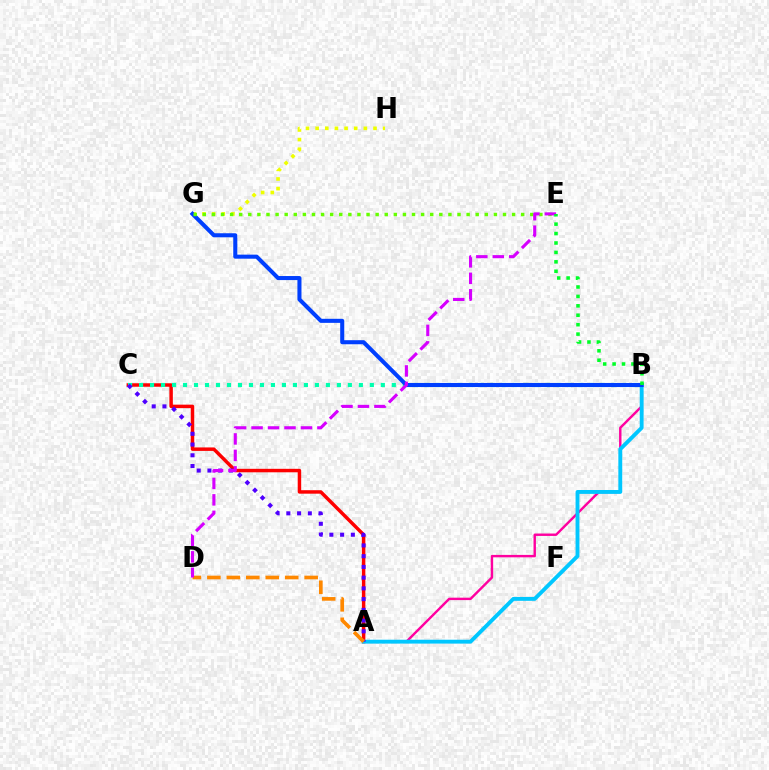{('A', 'B'): [{'color': '#ff00a0', 'line_style': 'solid', 'thickness': 1.74}, {'color': '#00c7ff', 'line_style': 'solid', 'thickness': 2.79}], ('A', 'C'): [{'color': '#ff0000', 'line_style': 'solid', 'thickness': 2.5}, {'color': '#4f00ff', 'line_style': 'dotted', 'thickness': 2.92}], ('B', 'C'): [{'color': '#00ffaf', 'line_style': 'dotted', 'thickness': 2.99}], ('G', 'H'): [{'color': '#eeff00', 'line_style': 'dotted', 'thickness': 2.62}], ('B', 'G'): [{'color': '#003fff', 'line_style': 'solid', 'thickness': 2.92}], ('A', 'D'): [{'color': '#ff8800', 'line_style': 'dashed', 'thickness': 2.64}], ('E', 'G'): [{'color': '#66ff00', 'line_style': 'dotted', 'thickness': 2.47}], ('D', 'E'): [{'color': '#d600ff', 'line_style': 'dashed', 'thickness': 2.24}], ('B', 'E'): [{'color': '#00ff27', 'line_style': 'dotted', 'thickness': 2.56}]}